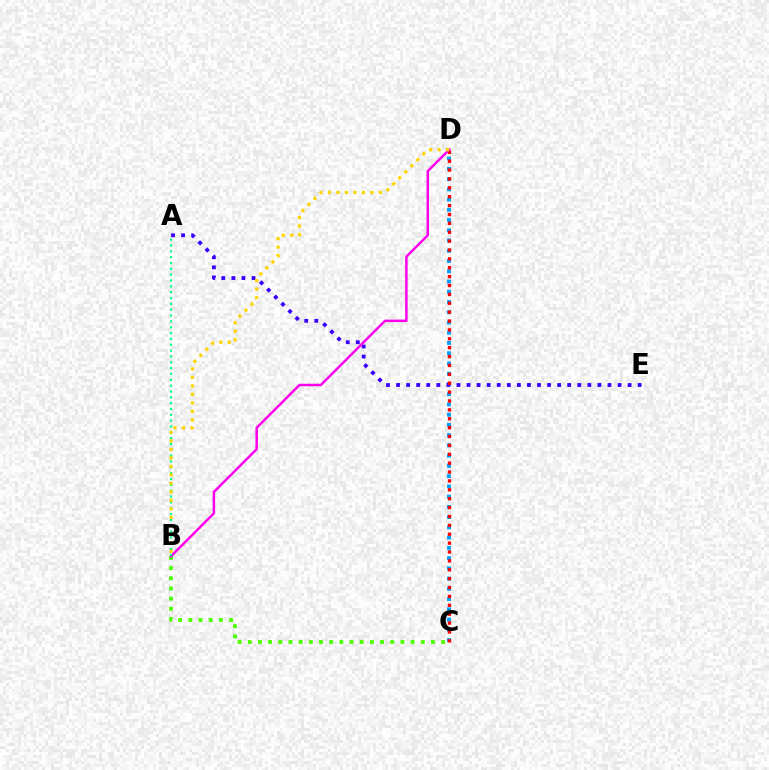{('C', 'D'): [{'color': '#009eff', 'line_style': 'dotted', 'thickness': 2.78}, {'color': '#ff0000', 'line_style': 'dotted', 'thickness': 2.41}], ('B', 'C'): [{'color': '#4fff00', 'line_style': 'dotted', 'thickness': 2.77}], ('A', 'E'): [{'color': '#3700ff', 'line_style': 'dotted', 'thickness': 2.74}], ('B', 'D'): [{'color': '#ff00ed', 'line_style': 'solid', 'thickness': 1.78}, {'color': '#ffd500', 'line_style': 'dotted', 'thickness': 2.31}], ('A', 'B'): [{'color': '#00ff86', 'line_style': 'dotted', 'thickness': 1.59}]}